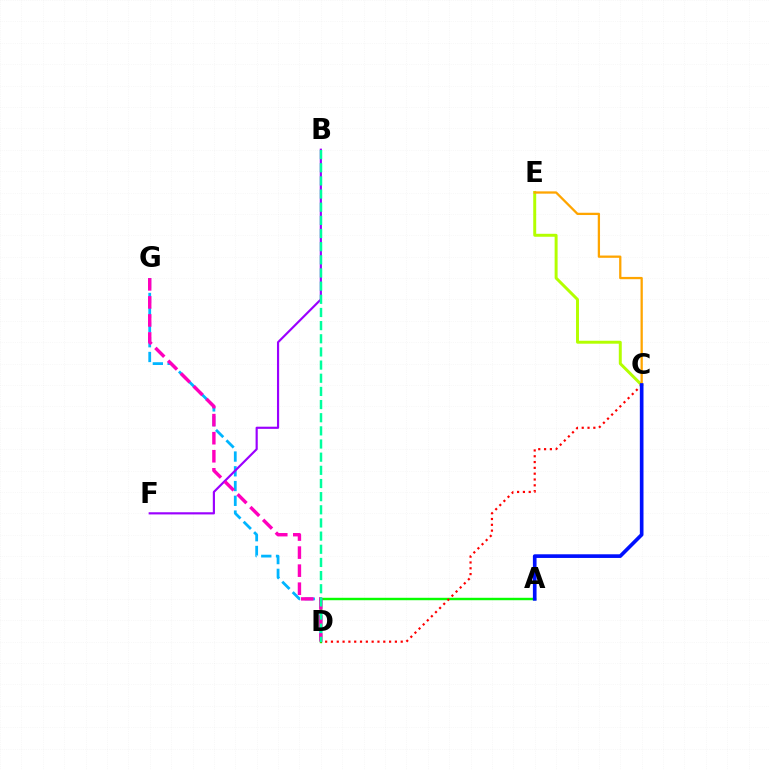{('C', 'E'): [{'color': '#b3ff00', 'line_style': 'solid', 'thickness': 2.13}, {'color': '#ffa500', 'line_style': 'solid', 'thickness': 1.64}], ('A', 'D'): [{'color': '#08ff00', 'line_style': 'solid', 'thickness': 1.75}], ('D', 'G'): [{'color': '#00b5ff', 'line_style': 'dashed', 'thickness': 2.0}, {'color': '#ff00bd', 'line_style': 'dashed', 'thickness': 2.45}], ('C', 'D'): [{'color': '#ff0000', 'line_style': 'dotted', 'thickness': 1.58}], ('B', 'F'): [{'color': '#9b00ff', 'line_style': 'solid', 'thickness': 1.56}], ('A', 'C'): [{'color': '#0010ff', 'line_style': 'solid', 'thickness': 2.64}], ('B', 'D'): [{'color': '#00ff9d', 'line_style': 'dashed', 'thickness': 1.79}]}